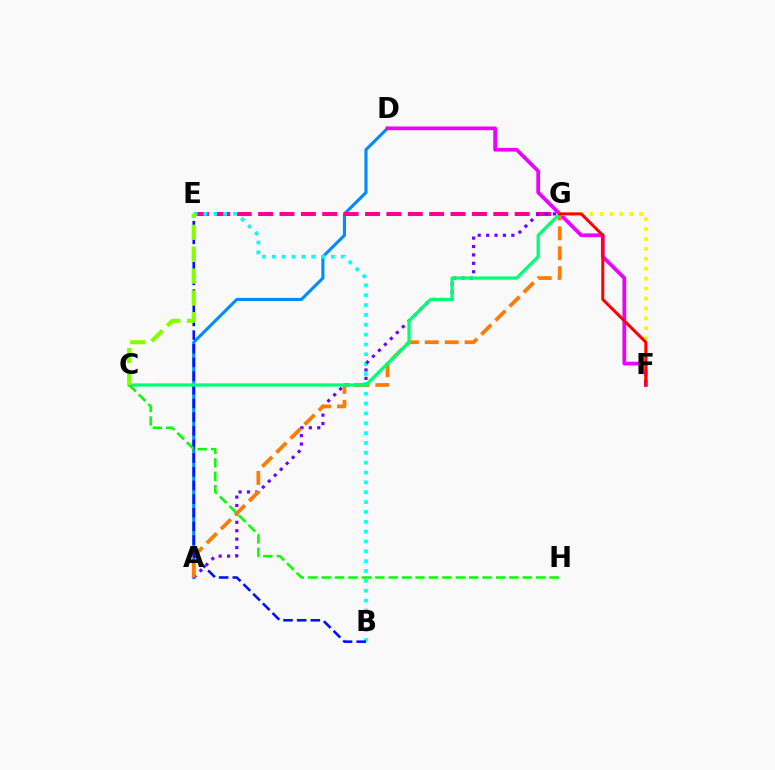{('A', 'D'): [{'color': '#008cff', 'line_style': 'solid', 'thickness': 2.23}], ('E', 'G'): [{'color': '#ff0094', 'line_style': 'dashed', 'thickness': 2.9}], ('D', 'F'): [{'color': '#ee00ff', 'line_style': 'solid', 'thickness': 2.69}], ('B', 'E'): [{'color': '#00fff6', 'line_style': 'dotted', 'thickness': 2.68}, {'color': '#0010ff', 'line_style': 'dashed', 'thickness': 1.86}], ('F', 'G'): [{'color': '#fcf500', 'line_style': 'dotted', 'thickness': 2.7}, {'color': '#ff0000', 'line_style': 'solid', 'thickness': 2.15}], ('A', 'G'): [{'color': '#7200ff', 'line_style': 'dotted', 'thickness': 2.28}, {'color': '#ff7c00', 'line_style': 'dashed', 'thickness': 2.71}], ('C', 'G'): [{'color': '#00ff74', 'line_style': 'solid', 'thickness': 2.33}], ('C', 'H'): [{'color': '#08ff00', 'line_style': 'dashed', 'thickness': 1.82}], ('C', 'E'): [{'color': '#84ff00', 'line_style': 'dashed', 'thickness': 2.97}]}